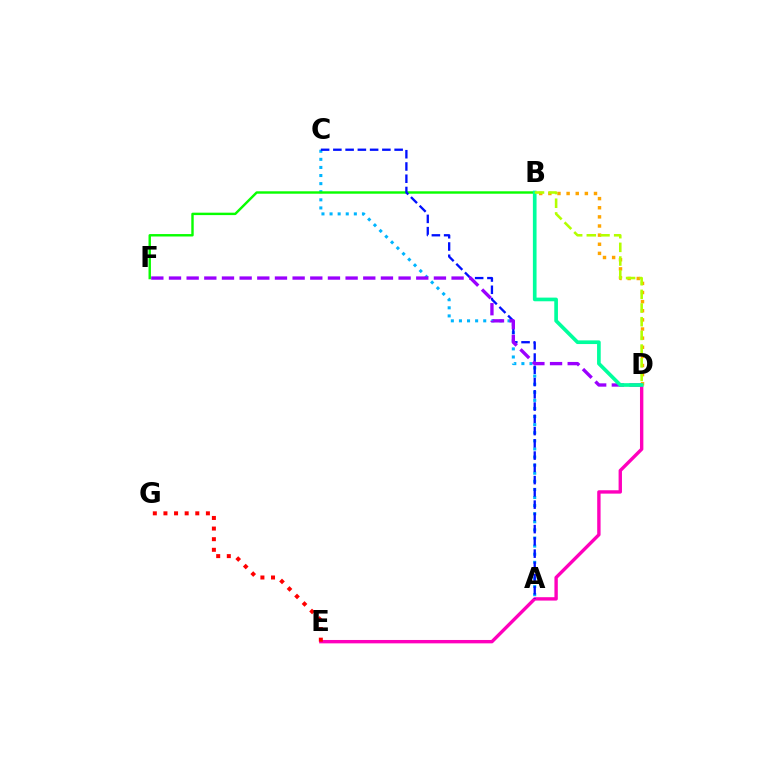{('D', 'E'): [{'color': '#ff00bd', 'line_style': 'solid', 'thickness': 2.43}], ('B', 'D'): [{'color': '#ffa500', 'line_style': 'dotted', 'thickness': 2.48}, {'color': '#00ff9d', 'line_style': 'solid', 'thickness': 2.64}, {'color': '#b3ff00', 'line_style': 'dashed', 'thickness': 1.86}], ('A', 'C'): [{'color': '#00b5ff', 'line_style': 'dotted', 'thickness': 2.2}, {'color': '#0010ff', 'line_style': 'dashed', 'thickness': 1.66}], ('B', 'F'): [{'color': '#08ff00', 'line_style': 'solid', 'thickness': 1.74}], ('D', 'F'): [{'color': '#9b00ff', 'line_style': 'dashed', 'thickness': 2.4}], ('E', 'G'): [{'color': '#ff0000', 'line_style': 'dotted', 'thickness': 2.88}]}